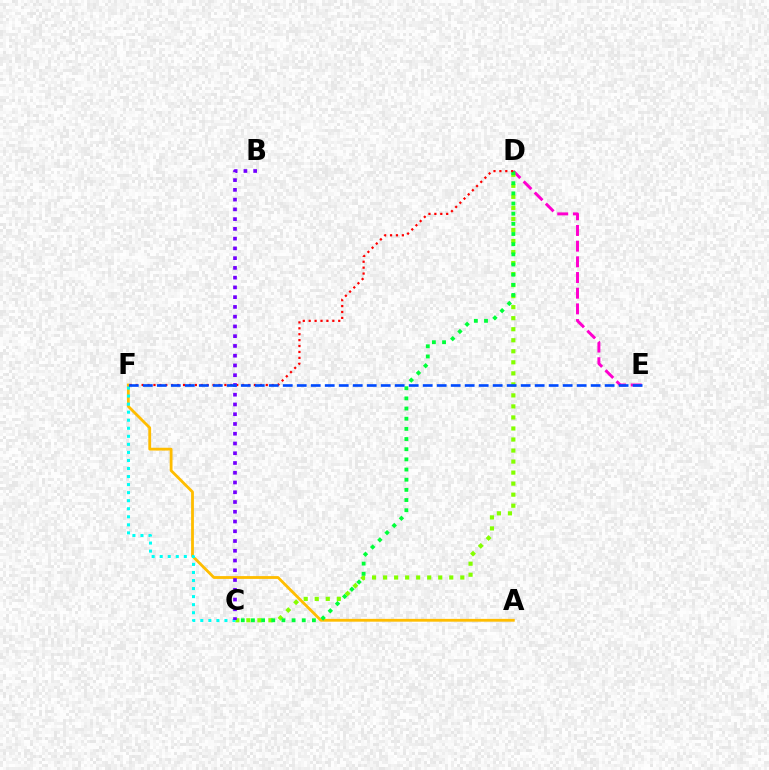{('A', 'F'): [{'color': '#ffbd00', 'line_style': 'solid', 'thickness': 2.02}], ('D', 'E'): [{'color': '#ff00cf', 'line_style': 'dashed', 'thickness': 2.13}], ('C', 'D'): [{'color': '#84ff00', 'line_style': 'dotted', 'thickness': 3.0}, {'color': '#00ff39', 'line_style': 'dotted', 'thickness': 2.76}], ('C', 'F'): [{'color': '#00fff6', 'line_style': 'dotted', 'thickness': 2.19}], ('D', 'F'): [{'color': '#ff0000', 'line_style': 'dotted', 'thickness': 1.61}], ('B', 'C'): [{'color': '#7200ff', 'line_style': 'dotted', 'thickness': 2.65}], ('E', 'F'): [{'color': '#004bff', 'line_style': 'dashed', 'thickness': 1.9}]}